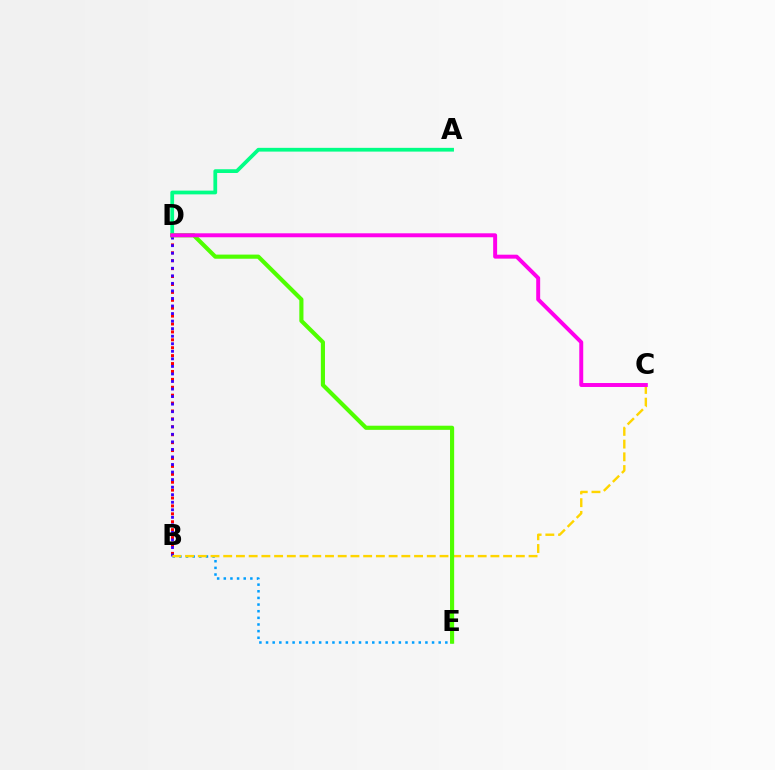{('B', 'D'): [{'color': '#ff0000', 'line_style': 'dotted', 'thickness': 2.15}, {'color': '#3700ff', 'line_style': 'dotted', 'thickness': 2.05}], ('B', 'E'): [{'color': '#009eff', 'line_style': 'dotted', 'thickness': 1.8}], ('A', 'D'): [{'color': '#00ff86', 'line_style': 'solid', 'thickness': 2.7}], ('B', 'C'): [{'color': '#ffd500', 'line_style': 'dashed', 'thickness': 1.73}], ('D', 'E'): [{'color': '#4fff00', 'line_style': 'solid', 'thickness': 2.98}], ('C', 'D'): [{'color': '#ff00ed', 'line_style': 'solid', 'thickness': 2.84}]}